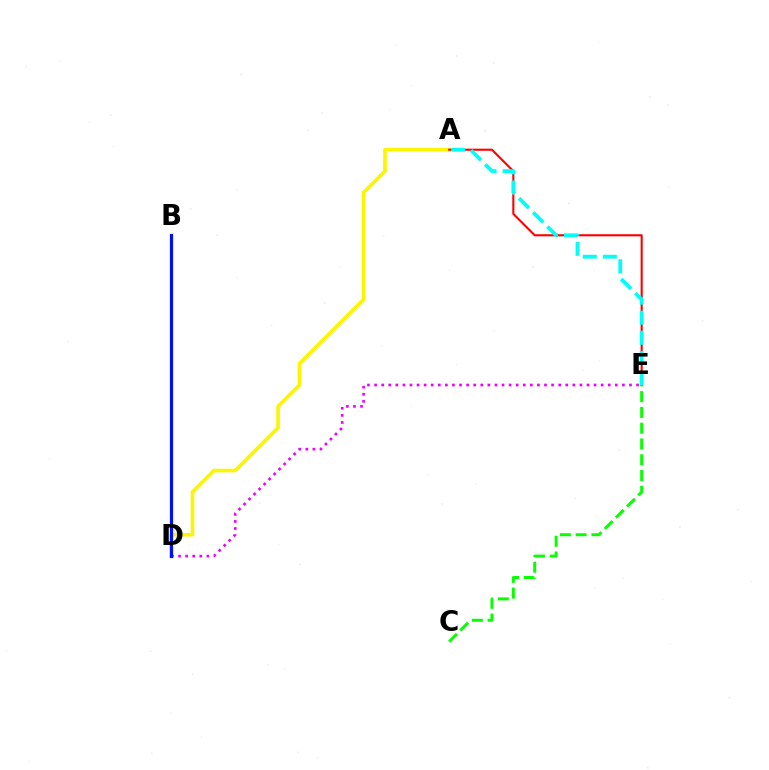{('A', 'D'): [{'color': '#fcf500', 'line_style': 'solid', 'thickness': 2.62}], ('A', 'E'): [{'color': '#ff0000', 'line_style': 'solid', 'thickness': 1.52}, {'color': '#00fff6', 'line_style': 'dashed', 'thickness': 2.73}], ('D', 'E'): [{'color': '#ee00ff', 'line_style': 'dotted', 'thickness': 1.92}], ('C', 'E'): [{'color': '#08ff00', 'line_style': 'dashed', 'thickness': 2.14}], ('B', 'D'): [{'color': '#0010ff', 'line_style': 'solid', 'thickness': 2.31}]}